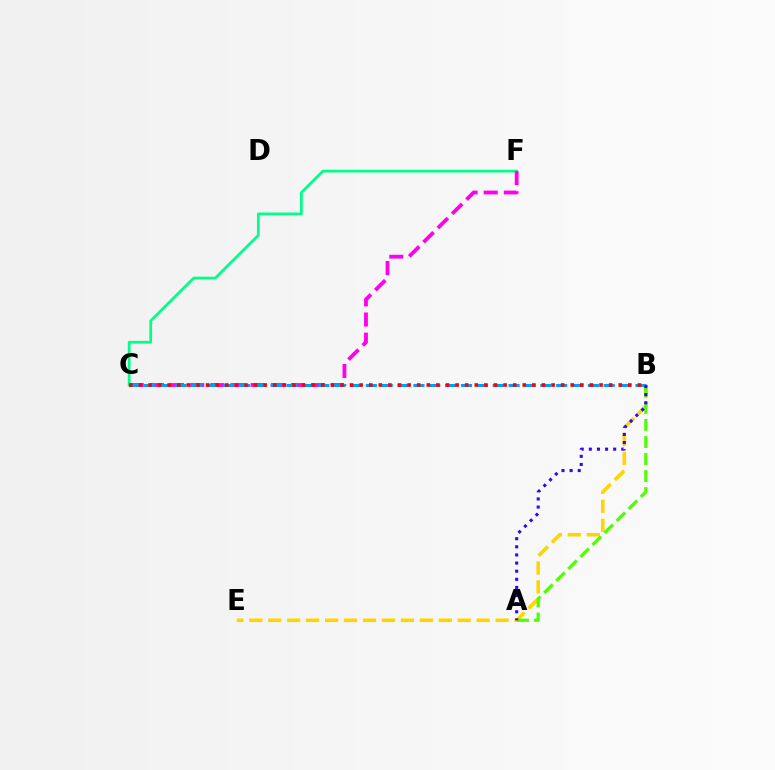{('C', 'F'): [{'color': '#00ff86', 'line_style': 'solid', 'thickness': 1.97}, {'color': '#ff00ed', 'line_style': 'dashed', 'thickness': 2.74}], ('B', 'C'): [{'color': '#009eff', 'line_style': 'dashed', 'thickness': 2.15}, {'color': '#ff0000', 'line_style': 'dotted', 'thickness': 2.61}], ('B', 'E'): [{'color': '#ffd500', 'line_style': 'dashed', 'thickness': 2.57}], ('A', 'B'): [{'color': '#4fff00', 'line_style': 'dashed', 'thickness': 2.31}, {'color': '#3700ff', 'line_style': 'dotted', 'thickness': 2.21}]}